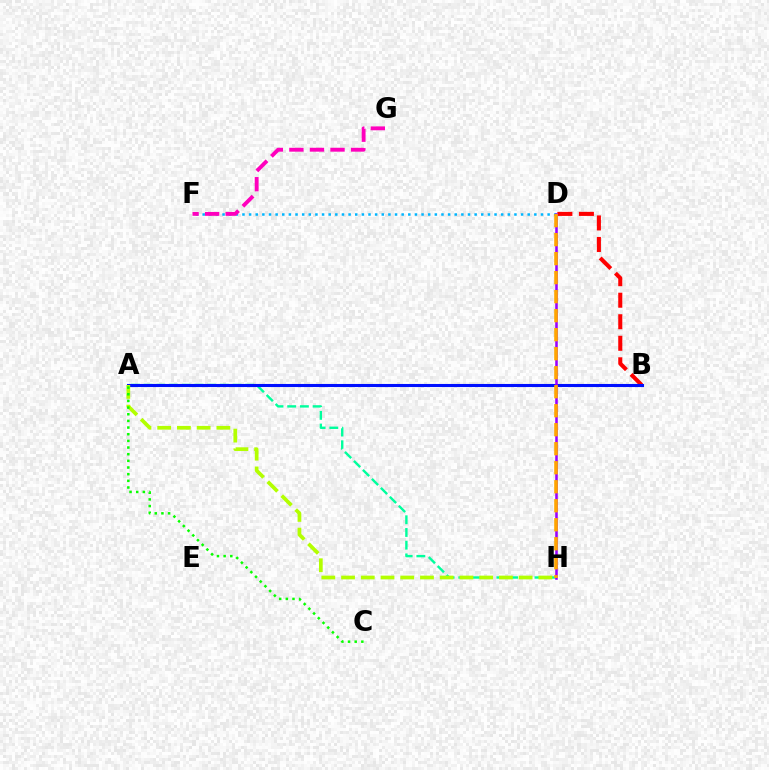{('A', 'H'): [{'color': '#00ff9d', 'line_style': 'dashed', 'thickness': 1.73}, {'color': '#b3ff00', 'line_style': 'dashed', 'thickness': 2.68}], ('B', 'D'): [{'color': '#ff0000', 'line_style': 'dashed', 'thickness': 2.93}], ('A', 'B'): [{'color': '#0010ff', 'line_style': 'solid', 'thickness': 2.22}], ('D', 'F'): [{'color': '#00b5ff', 'line_style': 'dotted', 'thickness': 1.8}], ('D', 'H'): [{'color': '#9b00ff', 'line_style': 'solid', 'thickness': 1.85}, {'color': '#ffa500', 'line_style': 'dashed', 'thickness': 2.58}], ('A', 'C'): [{'color': '#08ff00', 'line_style': 'dotted', 'thickness': 1.81}], ('F', 'G'): [{'color': '#ff00bd', 'line_style': 'dashed', 'thickness': 2.79}]}